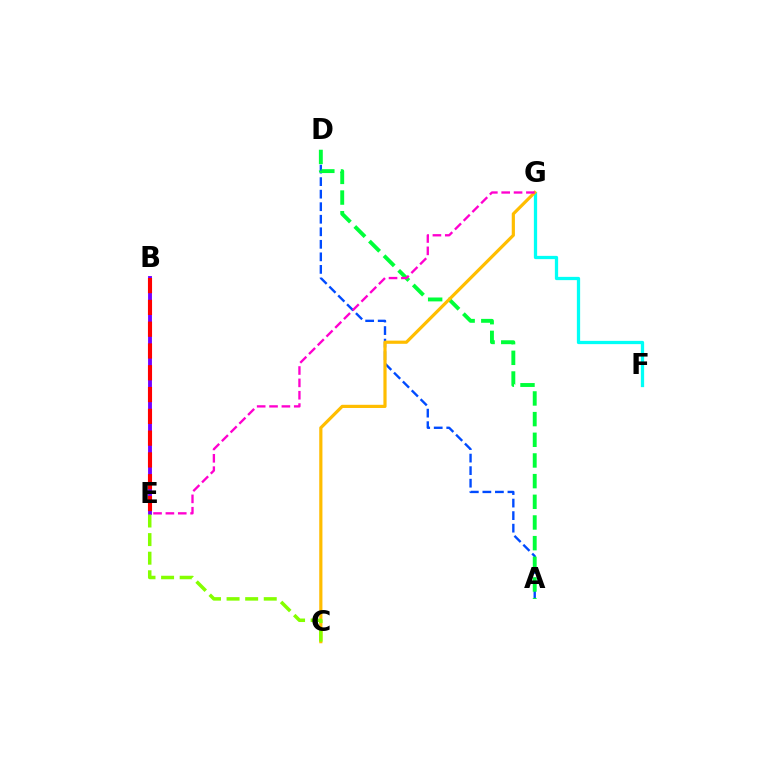{('B', 'E'): [{'color': '#7200ff', 'line_style': 'solid', 'thickness': 2.78}, {'color': '#ff0000', 'line_style': 'dashed', 'thickness': 2.96}], ('F', 'G'): [{'color': '#00fff6', 'line_style': 'solid', 'thickness': 2.35}], ('A', 'D'): [{'color': '#004bff', 'line_style': 'dashed', 'thickness': 1.7}, {'color': '#00ff39', 'line_style': 'dashed', 'thickness': 2.81}], ('C', 'G'): [{'color': '#ffbd00', 'line_style': 'solid', 'thickness': 2.3}], ('E', 'G'): [{'color': '#ff00cf', 'line_style': 'dashed', 'thickness': 1.68}], ('C', 'E'): [{'color': '#84ff00', 'line_style': 'dashed', 'thickness': 2.53}]}